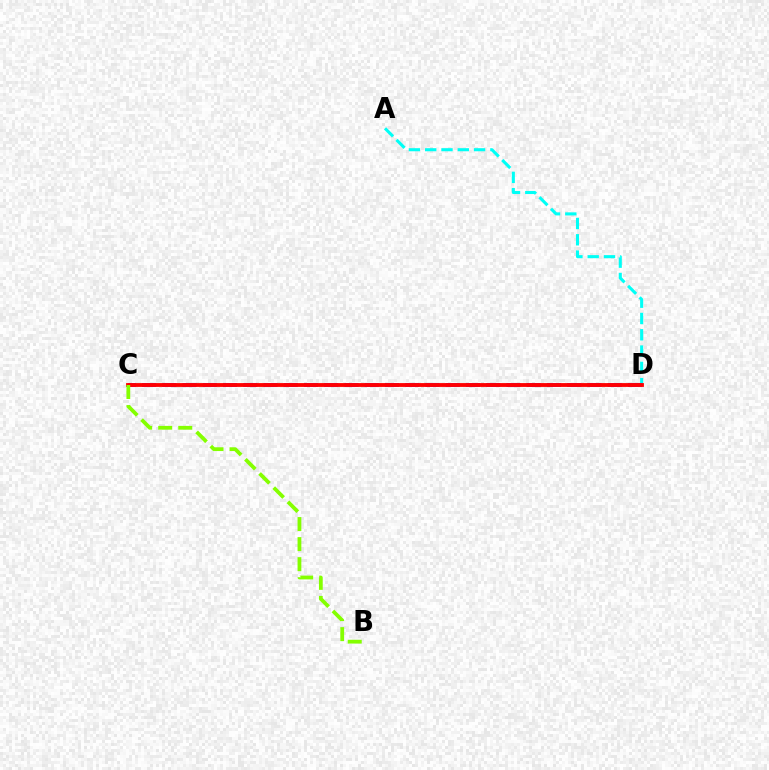{('A', 'D'): [{'color': '#00fff6', 'line_style': 'dashed', 'thickness': 2.21}], ('C', 'D'): [{'color': '#7200ff', 'line_style': 'dashed', 'thickness': 2.75}, {'color': '#ff0000', 'line_style': 'solid', 'thickness': 2.75}], ('B', 'C'): [{'color': '#84ff00', 'line_style': 'dashed', 'thickness': 2.72}]}